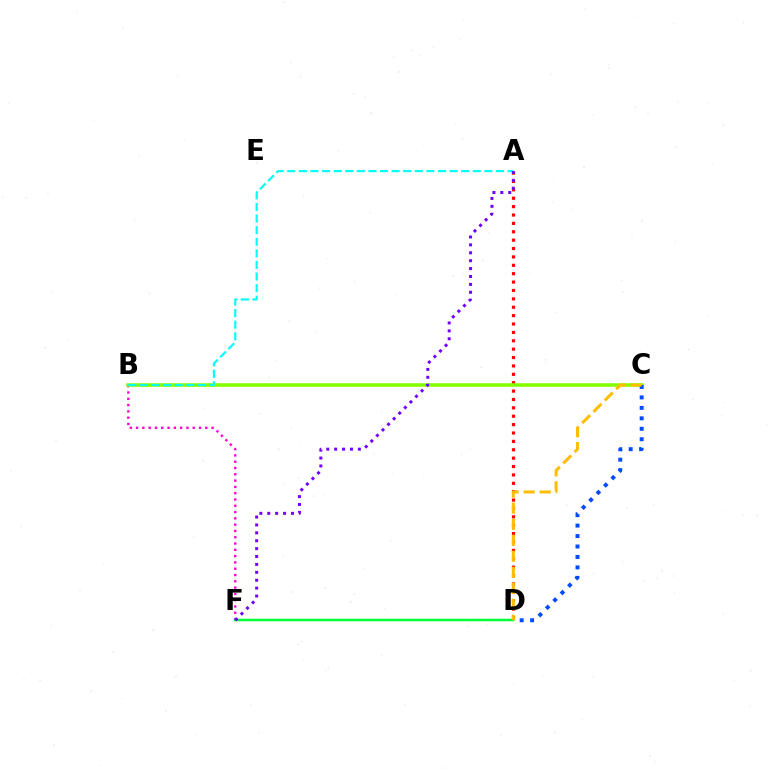{('A', 'D'): [{'color': '#ff0000', 'line_style': 'dotted', 'thickness': 2.28}], ('B', 'F'): [{'color': '#ff00cf', 'line_style': 'dotted', 'thickness': 1.71}], ('B', 'C'): [{'color': '#84ff00', 'line_style': 'solid', 'thickness': 2.56}], ('C', 'D'): [{'color': '#004bff', 'line_style': 'dotted', 'thickness': 2.84}, {'color': '#ffbd00', 'line_style': 'dashed', 'thickness': 2.18}], ('D', 'F'): [{'color': '#00ff39', 'line_style': 'solid', 'thickness': 1.8}], ('A', 'B'): [{'color': '#00fff6', 'line_style': 'dashed', 'thickness': 1.57}], ('A', 'F'): [{'color': '#7200ff', 'line_style': 'dotted', 'thickness': 2.15}]}